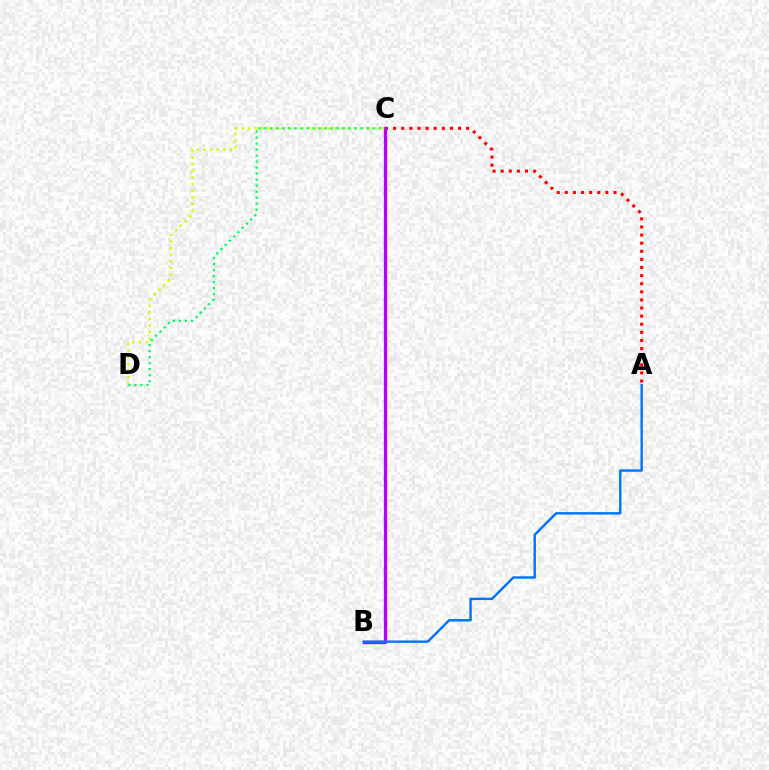{('C', 'D'): [{'color': '#d1ff00', 'line_style': 'dotted', 'thickness': 1.8}, {'color': '#00ff5c', 'line_style': 'dotted', 'thickness': 1.63}], ('A', 'C'): [{'color': '#ff0000', 'line_style': 'dotted', 'thickness': 2.2}], ('B', 'C'): [{'color': '#b900ff', 'line_style': 'solid', 'thickness': 2.38}], ('A', 'B'): [{'color': '#0074ff', 'line_style': 'solid', 'thickness': 1.74}]}